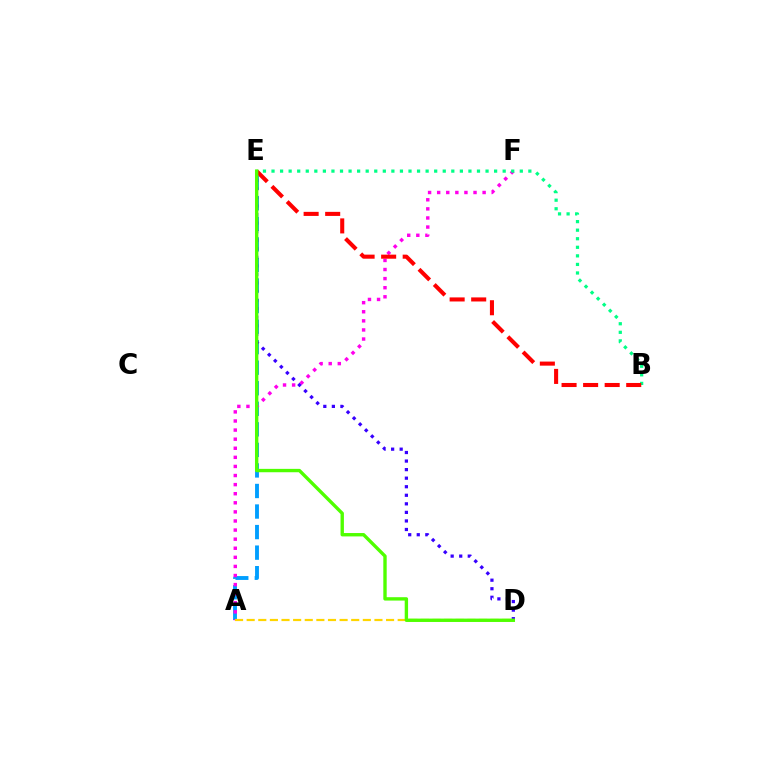{('A', 'E'): [{'color': '#009eff', 'line_style': 'dashed', 'thickness': 2.79}], ('A', 'F'): [{'color': '#ff00ed', 'line_style': 'dotted', 'thickness': 2.47}], ('A', 'D'): [{'color': '#ffd500', 'line_style': 'dashed', 'thickness': 1.58}], ('D', 'E'): [{'color': '#3700ff', 'line_style': 'dotted', 'thickness': 2.32}, {'color': '#4fff00', 'line_style': 'solid', 'thickness': 2.43}], ('B', 'E'): [{'color': '#00ff86', 'line_style': 'dotted', 'thickness': 2.33}, {'color': '#ff0000', 'line_style': 'dashed', 'thickness': 2.93}]}